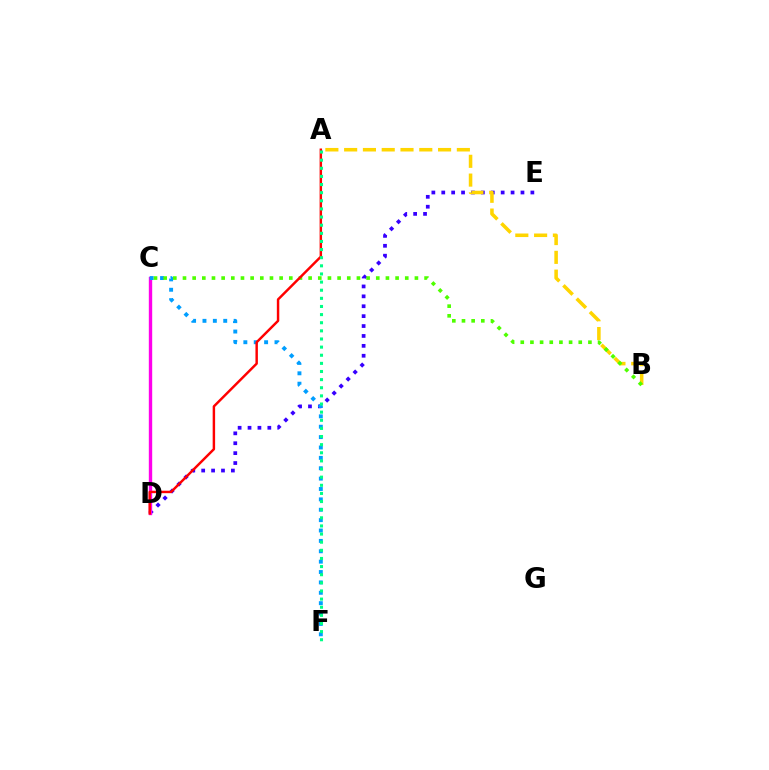{('D', 'E'): [{'color': '#3700ff', 'line_style': 'dotted', 'thickness': 2.69}], ('C', 'D'): [{'color': '#ff00ed', 'line_style': 'solid', 'thickness': 2.43}], ('A', 'B'): [{'color': '#ffd500', 'line_style': 'dashed', 'thickness': 2.55}], ('C', 'F'): [{'color': '#009eff', 'line_style': 'dotted', 'thickness': 2.82}], ('B', 'C'): [{'color': '#4fff00', 'line_style': 'dotted', 'thickness': 2.63}], ('A', 'D'): [{'color': '#ff0000', 'line_style': 'solid', 'thickness': 1.76}], ('A', 'F'): [{'color': '#00ff86', 'line_style': 'dotted', 'thickness': 2.21}]}